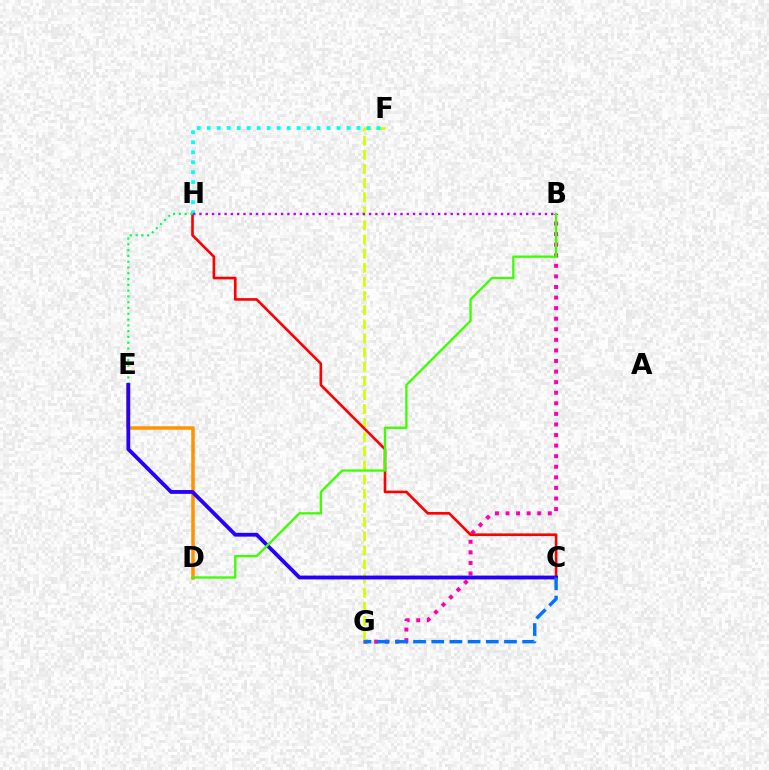{('B', 'G'): [{'color': '#ff00ac', 'line_style': 'dotted', 'thickness': 2.87}], ('F', 'G'): [{'color': '#d1ff00', 'line_style': 'dashed', 'thickness': 1.92}], ('C', 'H'): [{'color': '#ff0000', 'line_style': 'solid', 'thickness': 1.89}], ('F', 'H'): [{'color': '#00fff6', 'line_style': 'dotted', 'thickness': 2.71}], ('D', 'E'): [{'color': '#ff9400', 'line_style': 'solid', 'thickness': 2.53}], ('E', 'H'): [{'color': '#00ff5c', 'line_style': 'dotted', 'thickness': 1.57}], ('C', 'E'): [{'color': '#2500ff', 'line_style': 'solid', 'thickness': 2.75}], ('B', 'H'): [{'color': '#b900ff', 'line_style': 'dotted', 'thickness': 1.71}], ('C', 'G'): [{'color': '#0074ff', 'line_style': 'dashed', 'thickness': 2.47}], ('B', 'D'): [{'color': '#3dff00', 'line_style': 'solid', 'thickness': 1.67}]}